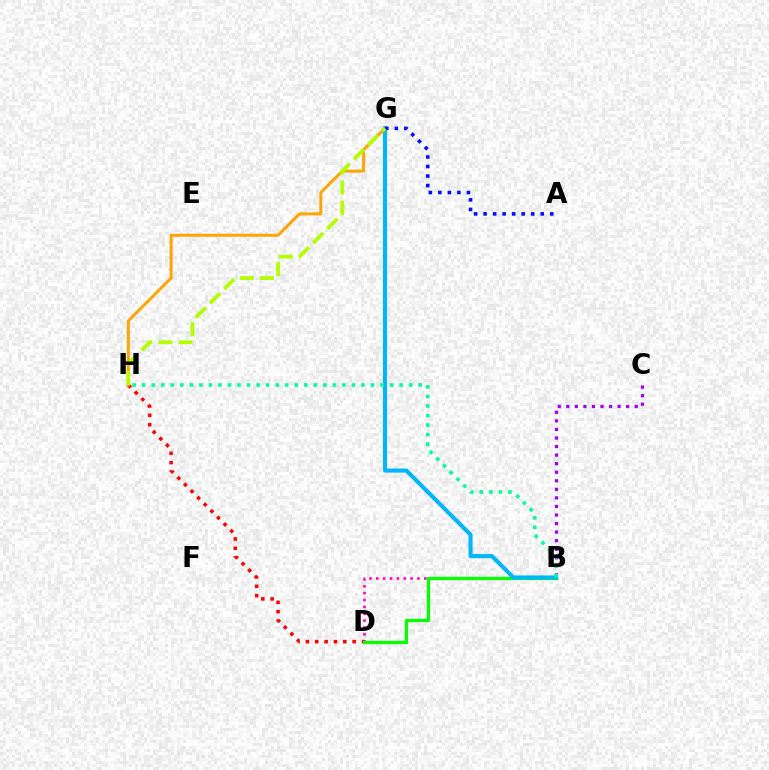{('B', 'D'): [{'color': '#ff00bd', 'line_style': 'dotted', 'thickness': 1.86}, {'color': '#08ff00', 'line_style': 'solid', 'thickness': 2.35}], ('B', 'C'): [{'color': '#9b00ff', 'line_style': 'dotted', 'thickness': 2.32}], ('D', 'H'): [{'color': '#ff0000', 'line_style': 'dotted', 'thickness': 2.54}], ('G', 'H'): [{'color': '#ffa500', 'line_style': 'solid', 'thickness': 2.15}, {'color': '#b3ff00', 'line_style': 'dashed', 'thickness': 2.73}], ('B', 'G'): [{'color': '#00b5ff', 'line_style': 'solid', 'thickness': 2.94}], ('A', 'G'): [{'color': '#0010ff', 'line_style': 'dotted', 'thickness': 2.59}], ('B', 'H'): [{'color': '#00ff9d', 'line_style': 'dotted', 'thickness': 2.59}]}